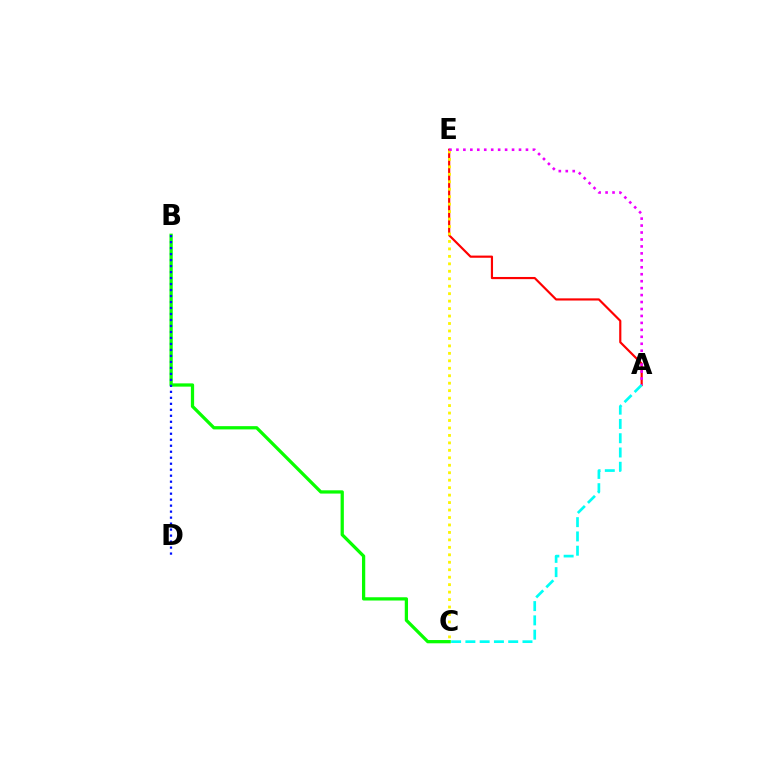{('A', 'E'): [{'color': '#ff0000', 'line_style': 'solid', 'thickness': 1.56}, {'color': '#ee00ff', 'line_style': 'dotted', 'thickness': 1.89}], ('B', 'C'): [{'color': '#08ff00', 'line_style': 'solid', 'thickness': 2.35}], ('C', 'E'): [{'color': '#fcf500', 'line_style': 'dotted', 'thickness': 2.03}], ('A', 'C'): [{'color': '#00fff6', 'line_style': 'dashed', 'thickness': 1.94}], ('B', 'D'): [{'color': '#0010ff', 'line_style': 'dotted', 'thickness': 1.63}]}